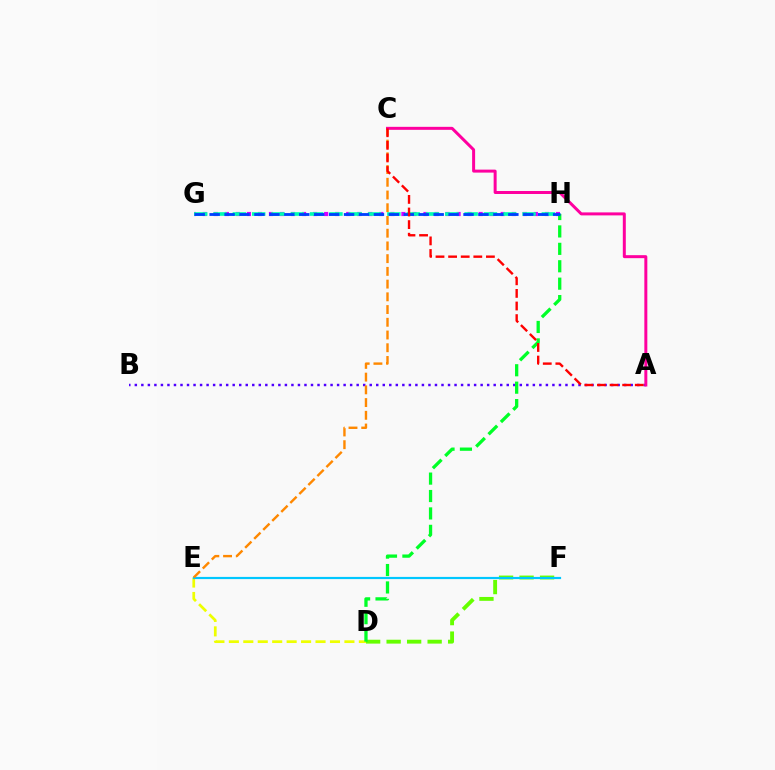{('D', 'F'): [{'color': '#66ff00', 'line_style': 'dashed', 'thickness': 2.79}], ('D', 'E'): [{'color': '#eeff00', 'line_style': 'dashed', 'thickness': 1.96}], ('E', 'F'): [{'color': '#00c7ff', 'line_style': 'solid', 'thickness': 1.58}], ('A', 'B'): [{'color': '#4f00ff', 'line_style': 'dotted', 'thickness': 1.77}], ('G', 'H'): [{'color': '#d600ff', 'line_style': 'dotted', 'thickness': 3.0}, {'color': '#00ffaf', 'line_style': 'dashed', 'thickness': 2.62}, {'color': '#003fff', 'line_style': 'dashed', 'thickness': 2.03}], ('C', 'E'): [{'color': '#ff8800', 'line_style': 'dashed', 'thickness': 1.73}], ('A', 'C'): [{'color': '#ff00a0', 'line_style': 'solid', 'thickness': 2.15}, {'color': '#ff0000', 'line_style': 'dashed', 'thickness': 1.71}], ('D', 'H'): [{'color': '#00ff27', 'line_style': 'dashed', 'thickness': 2.37}]}